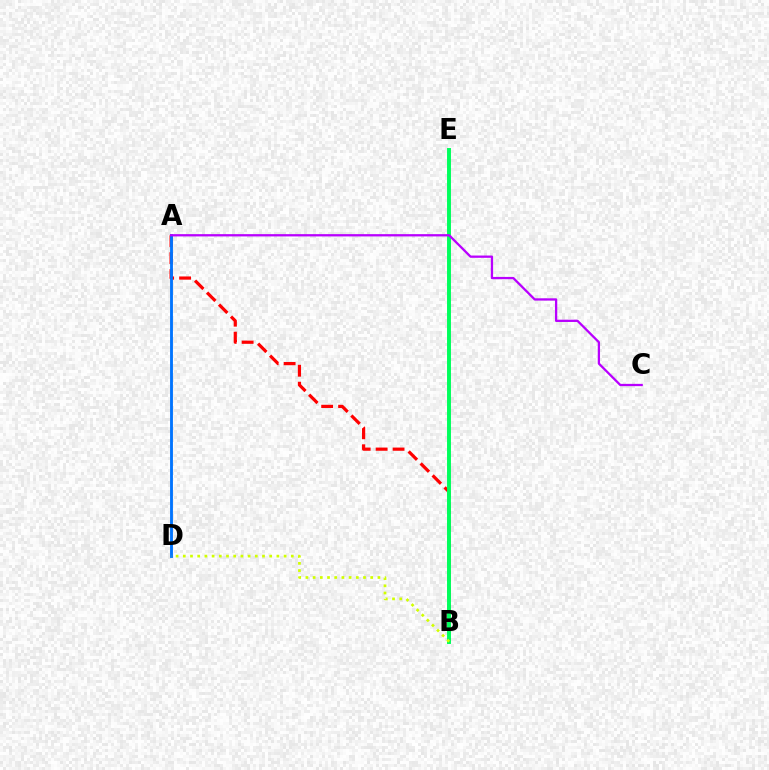{('A', 'B'): [{'color': '#ff0000', 'line_style': 'dashed', 'thickness': 2.3}], ('B', 'E'): [{'color': '#00ff5c', 'line_style': 'solid', 'thickness': 2.83}], ('A', 'D'): [{'color': '#0074ff', 'line_style': 'solid', 'thickness': 2.06}], ('A', 'C'): [{'color': '#b900ff', 'line_style': 'solid', 'thickness': 1.64}], ('B', 'D'): [{'color': '#d1ff00', 'line_style': 'dotted', 'thickness': 1.96}]}